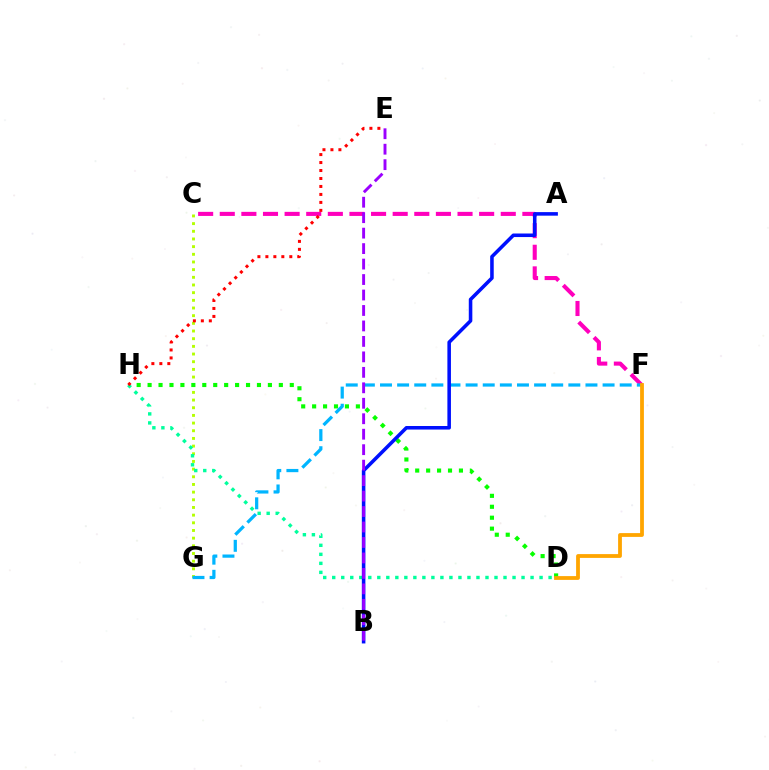{('C', 'G'): [{'color': '#b3ff00', 'line_style': 'dotted', 'thickness': 2.08}], ('D', 'H'): [{'color': '#08ff00', 'line_style': 'dotted', 'thickness': 2.97}, {'color': '#00ff9d', 'line_style': 'dotted', 'thickness': 2.45}], ('C', 'F'): [{'color': '#ff00bd', 'line_style': 'dashed', 'thickness': 2.94}], ('F', 'G'): [{'color': '#00b5ff', 'line_style': 'dashed', 'thickness': 2.33}], ('A', 'B'): [{'color': '#0010ff', 'line_style': 'solid', 'thickness': 2.56}], ('B', 'E'): [{'color': '#9b00ff', 'line_style': 'dashed', 'thickness': 2.1}], ('E', 'H'): [{'color': '#ff0000', 'line_style': 'dotted', 'thickness': 2.17}], ('D', 'F'): [{'color': '#ffa500', 'line_style': 'solid', 'thickness': 2.73}]}